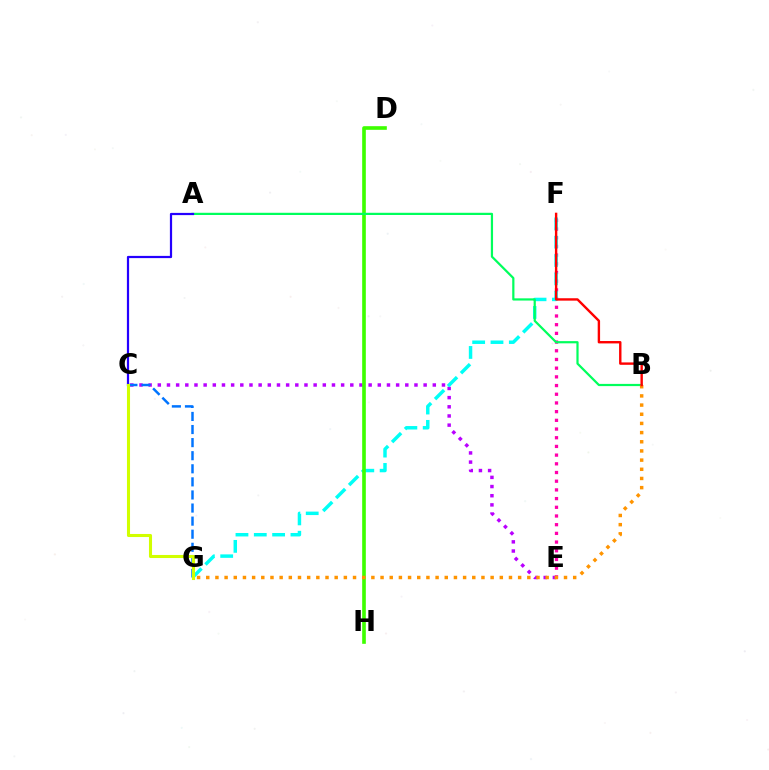{('C', 'E'): [{'color': '#b900ff', 'line_style': 'dotted', 'thickness': 2.49}], ('E', 'F'): [{'color': '#ff00ac', 'line_style': 'dotted', 'thickness': 2.36}], ('C', 'G'): [{'color': '#0074ff', 'line_style': 'dashed', 'thickness': 1.78}, {'color': '#d1ff00', 'line_style': 'solid', 'thickness': 2.21}], ('F', 'G'): [{'color': '#00fff6', 'line_style': 'dashed', 'thickness': 2.49}], ('D', 'H'): [{'color': '#3dff00', 'line_style': 'solid', 'thickness': 2.62}], ('A', 'B'): [{'color': '#00ff5c', 'line_style': 'solid', 'thickness': 1.59}], ('A', 'C'): [{'color': '#2500ff', 'line_style': 'solid', 'thickness': 1.6}], ('B', 'G'): [{'color': '#ff9400', 'line_style': 'dotted', 'thickness': 2.49}], ('B', 'F'): [{'color': '#ff0000', 'line_style': 'solid', 'thickness': 1.72}]}